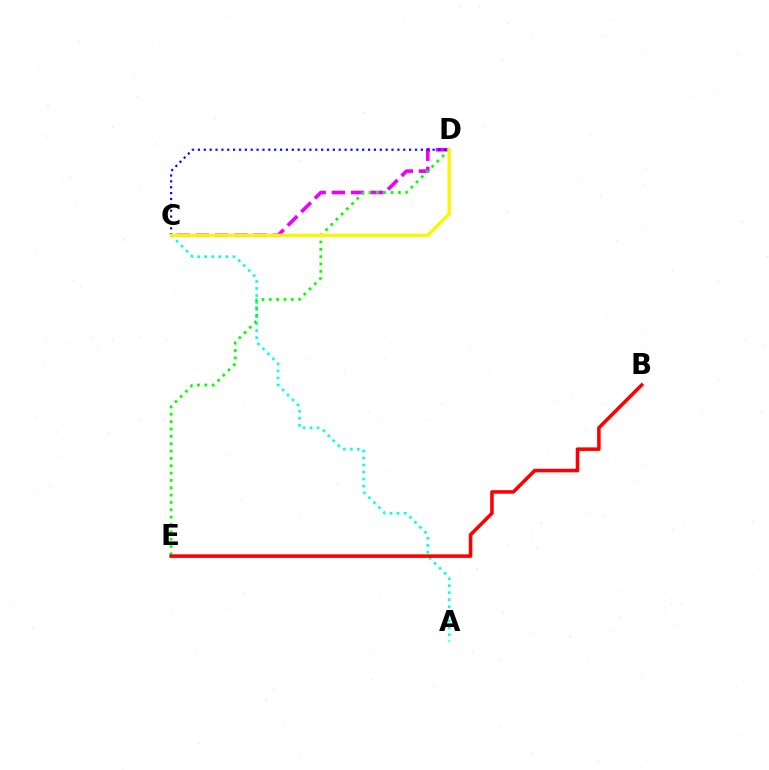{('A', 'C'): [{'color': '#00fff6', 'line_style': 'dotted', 'thickness': 1.91}], ('C', 'D'): [{'color': '#ee00ff', 'line_style': 'dashed', 'thickness': 2.61}, {'color': '#0010ff', 'line_style': 'dotted', 'thickness': 1.59}, {'color': '#fcf500', 'line_style': 'solid', 'thickness': 2.38}], ('D', 'E'): [{'color': '#08ff00', 'line_style': 'dotted', 'thickness': 2.0}], ('B', 'E'): [{'color': '#ff0000', 'line_style': 'solid', 'thickness': 2.55}]}